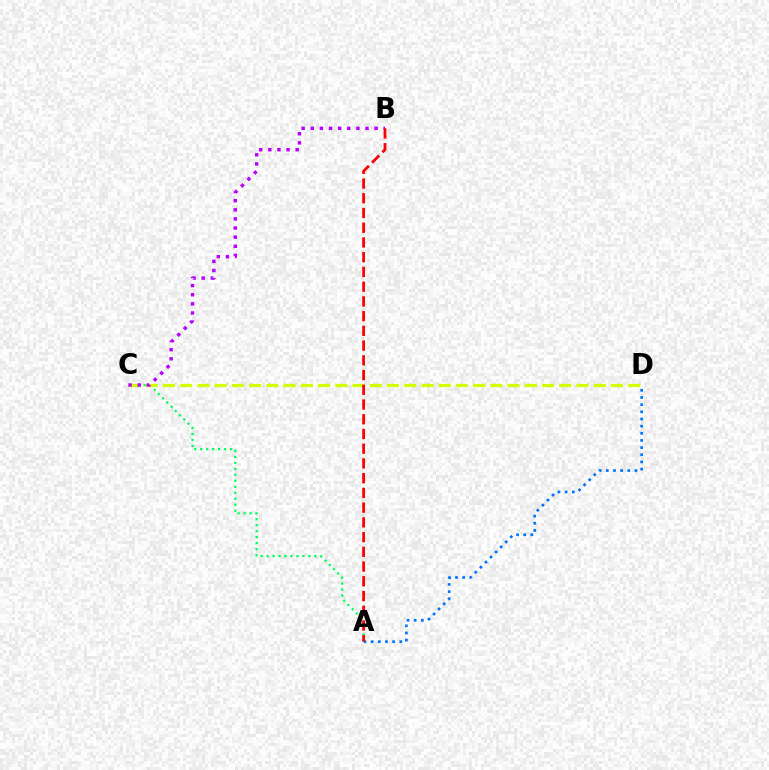{('A', 'D'): [{'color': '#0074ff', 'line_style': 'dotted', 'thickness': 1.95}], ('A', 'C'): [{'color': '#00ff5c', 'line_style': 'dotted', 'thickness': 1.62}], ('C', 'D'): [{'color': '#d1ff00', 'line_style': 'dashed', 'thickness': 2.34}], ('B', 'C'): [{'color': '#b900ff', 'line_style': 'dotted', 'thickness': 2.48}], ('A', 'B'): [{'color': '#ff0000', 'line_style': 'dashed', 'thickness': 2.0}]}